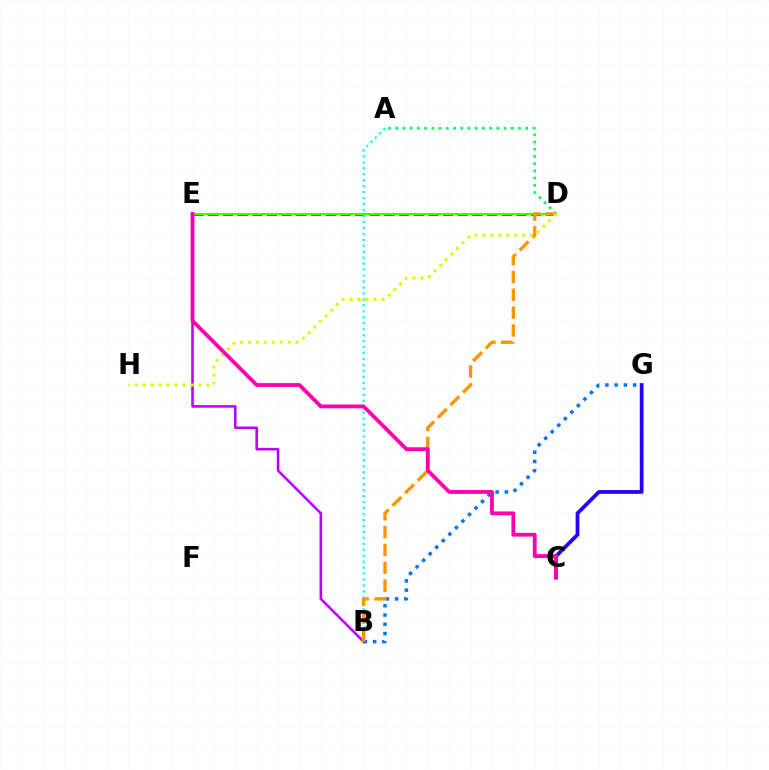{('D', 'E'): [{'color': '#ff0000', 'line_style': 'dashed', 'thickness': 1.99}, {'color': '#3dff00', 'line_style': 'solid', 'thickness': 1.58}], ('C', 'G'): [{'color': '#2500ff', 'line_style': 'solid', 'thickness': 2.71}], ('B', 'E'): [{'color': '#b900ff', 'line_style': 'solid', 'thickness': 1.85}], ('A', 'B'): [{'color': '#00fff6', 'line_style': 'dotted', 'thickness': 1.62}], ('A', 'D'): [{'color': '#00ff5c', 'line_style': 'dotted', 'thickness': 1.96}], ('B', 'G'): [{'color': '#0074ff', 'line_style': 'dotted', 'thickness': 2.51}], ('B', 'D'): [{'color': '#ff9400', 'line_style': 'dashed', 'thickness': 2.42}], ('D', 'H'): [{'color': '#d1ff00', 'line_style': 'dotted', 'thickness': 2.16}], ('C', 'E'): [{'color': '#ff00ac', 'line_style': 'solid', 'thickness': 2.74}]}